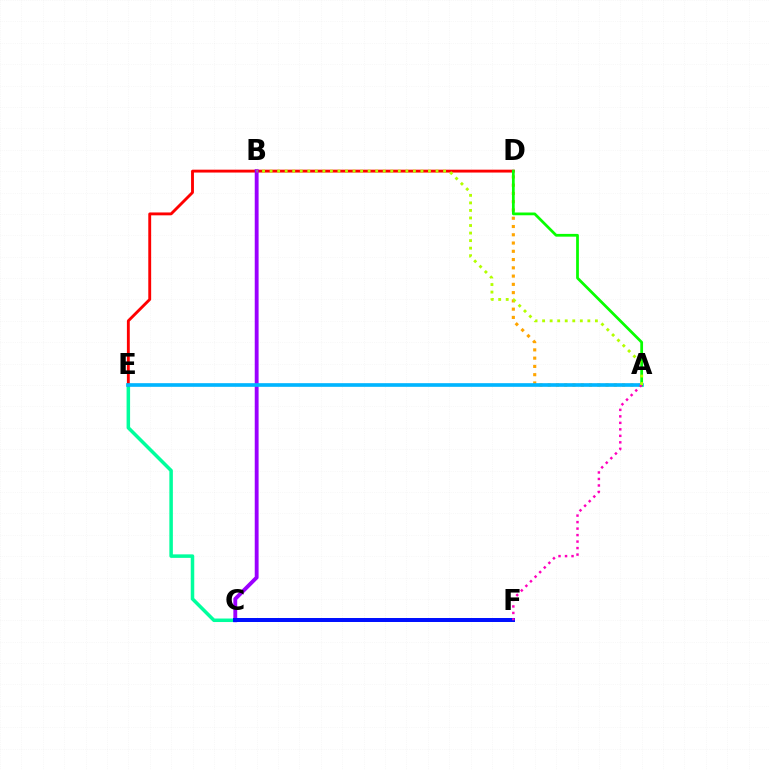{('C', 'E'): [{'color': '#00ff9d', 'line_style': 'solid', 'thickness': 2.53}], ('A', 'D'): [{'color': '#ffa500', 'line_style': 'dotted', 'thickness': 2.25}, {'color': '#08ff00', 'line_style': 'solid', 'thickness': 1.99}], ('D', 'E'): [{'color': '#ff0000', 'line_style': 'solid', 'thickness': 2.07}], ('B', 'C'): [{'color': '#9b00ff', 'line_style': 'solid', 'thickness': 2.78}], ('A', 'E'): [{'color': '#00b5ff', 'line_style': 'solid', 'thickness': 2.63}], ('C', 'F'): [{'color': '#0010ff', 'line_style': 'solid', 'thickness': 2.87}], ('A', 'F'): [{'color': '#ff00bd', 'line_style': 'dotted', 'thickness': 1.77}], ('A', 'B'): [{'color': '#b3ff00', 'line_style': 'dotted', 'thickness': 2.05}]}